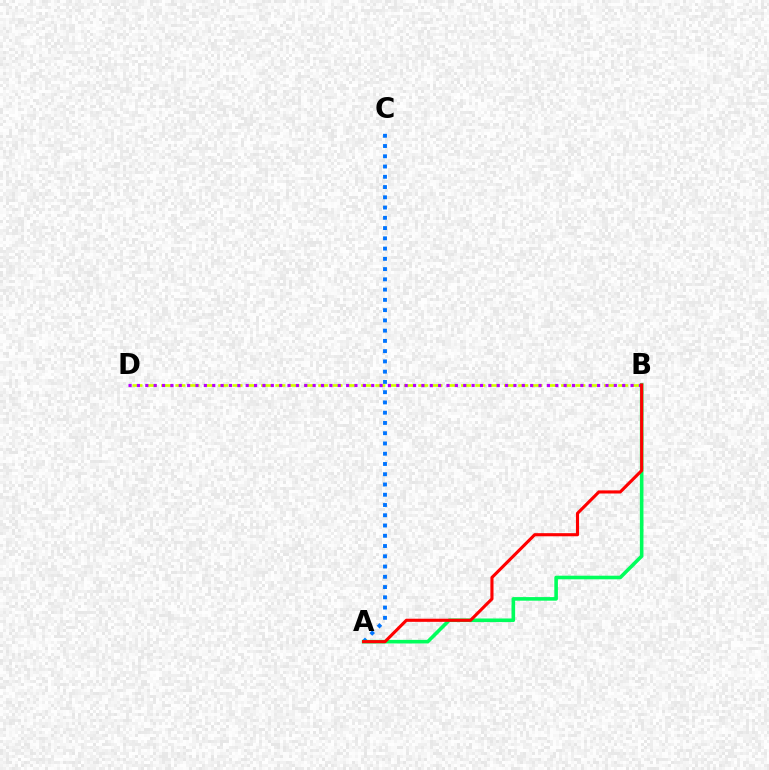{('A', 'C'): [{'color': '#0074ff', 'line_style': 'dotted', 'thickness': 2.79}], ('A', 'B'): [{'color': '#00ff5c', 'line_style': 'solid', 'thickness': 2.59}, {'color': '#ff0000', 'line_style': 'solid', 'thickness': 2.25}], ('B', 'D'): [{'color': '#d1ff00', 'line_style': 'dashed', 'thickness': 1.94}, {'color': '#b900ff', 'line_style': 'dotted', 'thickness': 2.27}]}